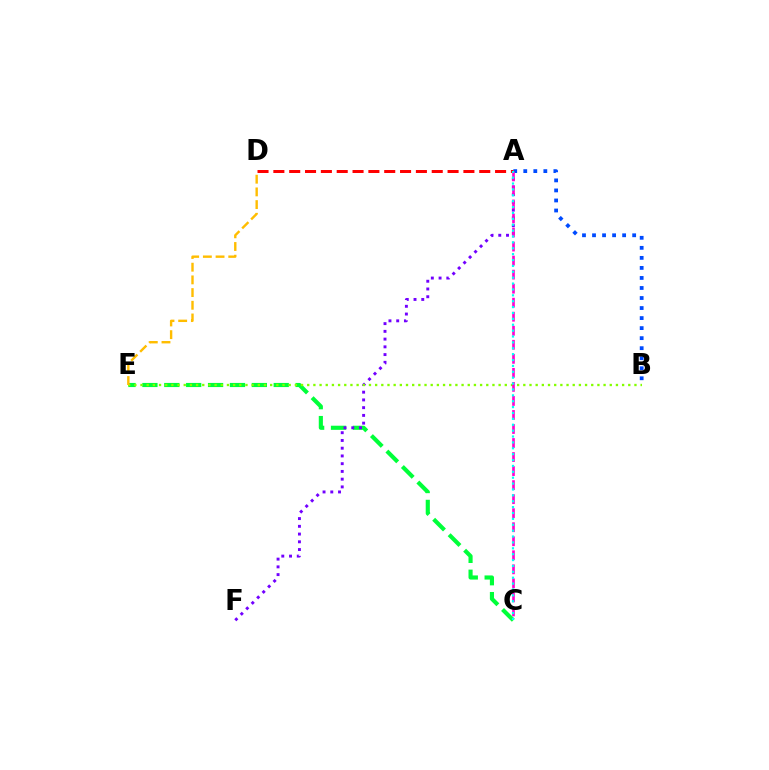{('C', 'E'): [{'color': '#00ff39', 'line_style': 'dashed', 'thickness': 2.97}], ('A', 'F'): [{'color': '#7200ff', 'line_style': 'dotted', 'thickness': 2.1}], ('B', 'E'): [{'color': '#84ff00', 'line_style': 'dotted', 'thickness': 1.68}], ('A', 'B'): [{'color': '#004bff', 'line_style': 'dotted', 'thickness': 2.73}], ('A', 'D'): [{'color': '#ff0000', 'line_style': 'dashed', 'thickness': 2.15}], ('D', 'E'): [{'color': '#ffbd00', 'line_style': 'dashed', 'thickness': 1.72}], ('A', 'C'): [{'color': '#ff00cf', 'line_style': 'dashed', 'thickness': 1.91}, {'color': '#00fff6', 'line_style': 'dotted', 'thickness': 1.6}]}